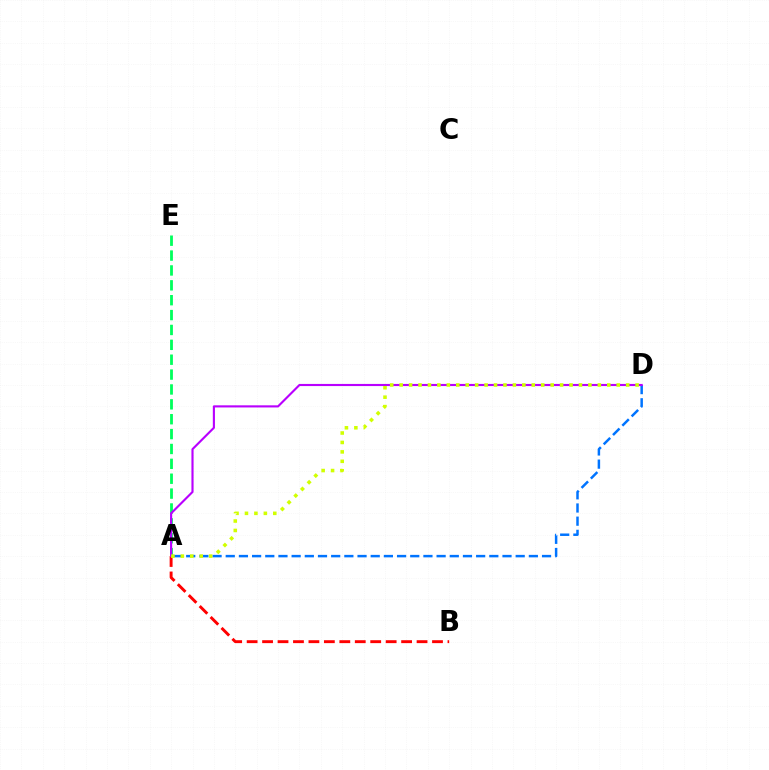{('A', 'E'): [{'color': '#00ff5c', 'line_style': 'dashed', 'thickness': 2.02}], ('A', 'B'): [{'color': '#ff0000', 'line_style': 'dashed', 'thickness': 2.1}], ('A', 'D'): [{'color': '#0074ff', 'line_style': 'dashed', 'thickness': 1.79}, {'color': '#b900ff', 'line_style': 'solid', 'thickness': 1.53}, {'color': '#d1ff00', 'line_style': 'dotted', 'thickness': 2.56}]}